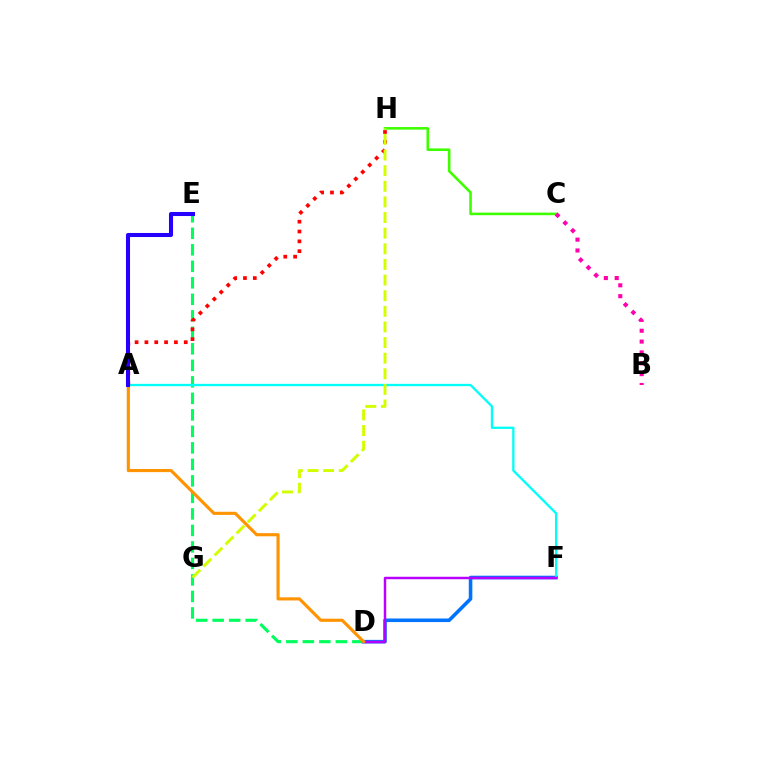{('D', 'E'): [{'color': '#00ff5c', 'line_style': 'dashed', 'thickness': 2.24}], ('D', 'F'): [{'color': '#0074ff', 'line_style': 'solid', 'thickness': 2.58}, {'color': '#b900ff', 'line_style': 'solid', 'thickness': 1.77}], ('A', 'F'): [{'color': '#00fff6', 'line_style': 'solid', 'thickness': 1.66}], ('C', 'H'): [{'color': '#3dff00', 'line_style': 'solid', 'thickness': 1.87}], ('A', 'H'): [{'color': '#ff0000', 'line_style': 'dotted', 'thickness': 2.67}], ('B', 'C'): [{'color': '#ff00ac', 'line_style': 'dotted', 'thickness': 2.95}], ('G', 'H'): [{'color': '#d1ff00', 'line_style': 'dashed', 'thickness': 2.12}], ('A', 'D'): [{'color': '#ff9400', 'line_style': 'solid', 'thickness': 2.26}], ('A', 'E'): [{'color': '#2500ff', 'line_style': 'solid', 'thickness': 2.92}]}